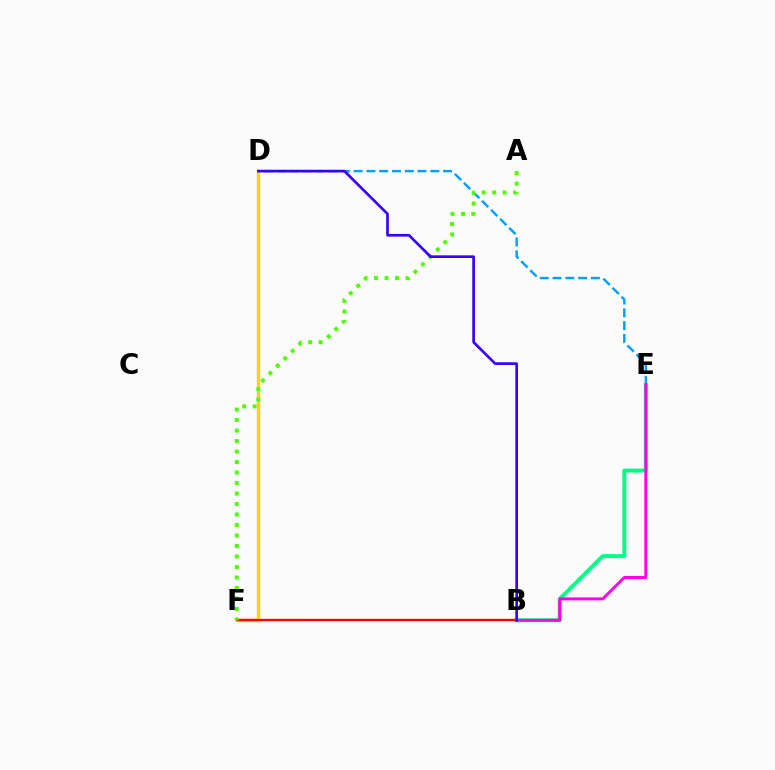{('B', 'E'): [{'color': '#00ff86', 'line_style': 'solid', 'thickness': 2.84}, {'color': '#ff00ed', 'line_style': 'solid', 'thickness': 2.13}], ('D', 'E'): [{'color': '#009eff', 'line_style': 'dashed', 'thickness': 1.74}], ('D', 'F'): [{'color': '#ffd500', 'line_style': 'solid', 'thickness': 2.41}], ('B', 'F'): [{'color': '#ff0000', 'line_style': 'solid', 'thickness': 1.68}], ('A', 'F'): [{'color': '#4fff00', 'line_style': 'dotted', 'thickness': 2.85}], ('B', 'D'): [{'color': '#3700ff', 'line_style': 'solid', 'thickness': 1.93}]}